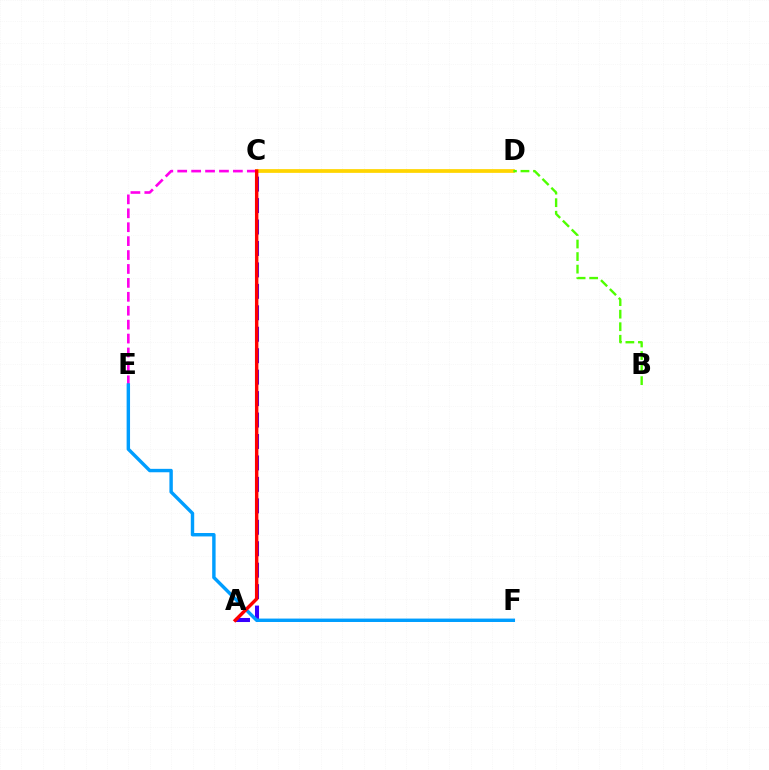{('C', 'E'): [{'color': '#ff00ed', 'line_style': 'dashed', 'thickness': 1.89}], ('C', 'D'): [{'color': '#ffd500', 'line_style': 'solid', 'thickness': 2.7}], ('A', 'C'): [{'color': '#3700ff', 'line_style': 'dashed', 'thickness': 2.91}, {'color': '#00ff86', 'line_style': 'dotted', 'thickness': 1.69}, {'color': '#ff0000', 'line_style': 'solid', 'thickness': 2.45}], ('E', 'F'): [{'color': '#009eff', 'line_style': 'solid', 'thickness': 2.46}], ('B', 'D'): [{'color': '#4fff00', 'line_style': 'dashed', 'thickness': 1.7}]}